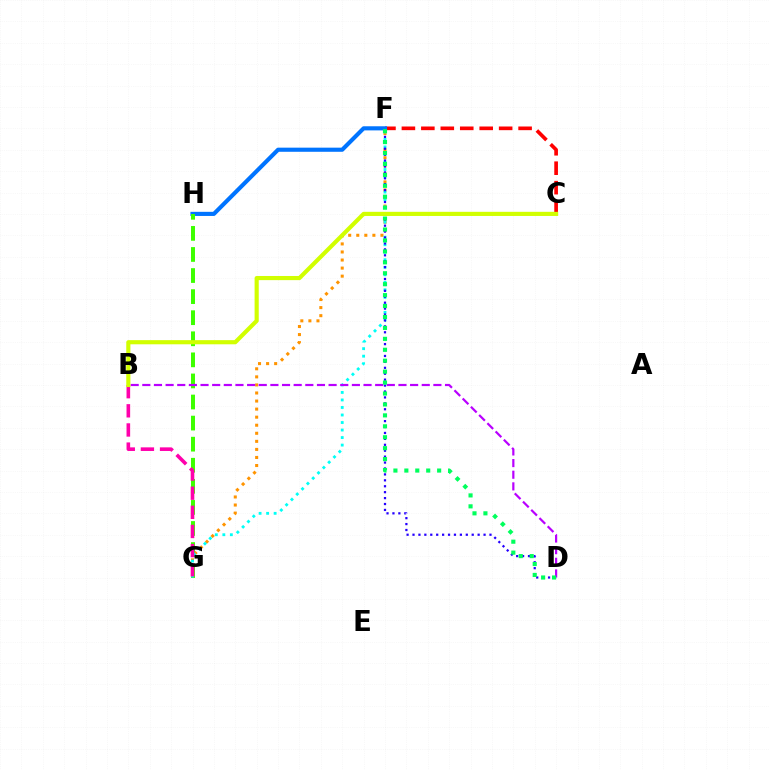{('F', 'G'): [{'color': '#ff9400', 'line_style': 'dotted', 'thickness': 2.19}, {'color': '#00fff6', 'line_style': 'dotted', 'thickness': 2.04}], ('C', 'F'): [{'color': '#ff0000', 'line_style': 'dashed', 'thickness': 2.64}], ('F', 'H'): [{'color': '#0074ff', 'line_style': 'solid', 'thickness': 2.97}], ('G', 'H'): [{'color': '#3dff00', 'line_style': 'dashed', 'thickness': 2.86}], ('B', 'G'): [{'color': '#ff00ac', 'line_style': 'dashed', 'thickness': 2.6}], ('B', 'D'): [{'color': '#b900ff', 'line_style': 'dashed', 'thickness': 1.58}], ('D', 'F'): [{'color': '#2500ff', 'line_style': 'dotted', 'thickness': 1.61}, {'color': '#00ff5c', 'line_style': 'dotted', 'thickness': 2.97}], ('B', 'C'): [{'color': '#d1ff00', 'line_style': 'solid', 'thickness': 2.98}]}